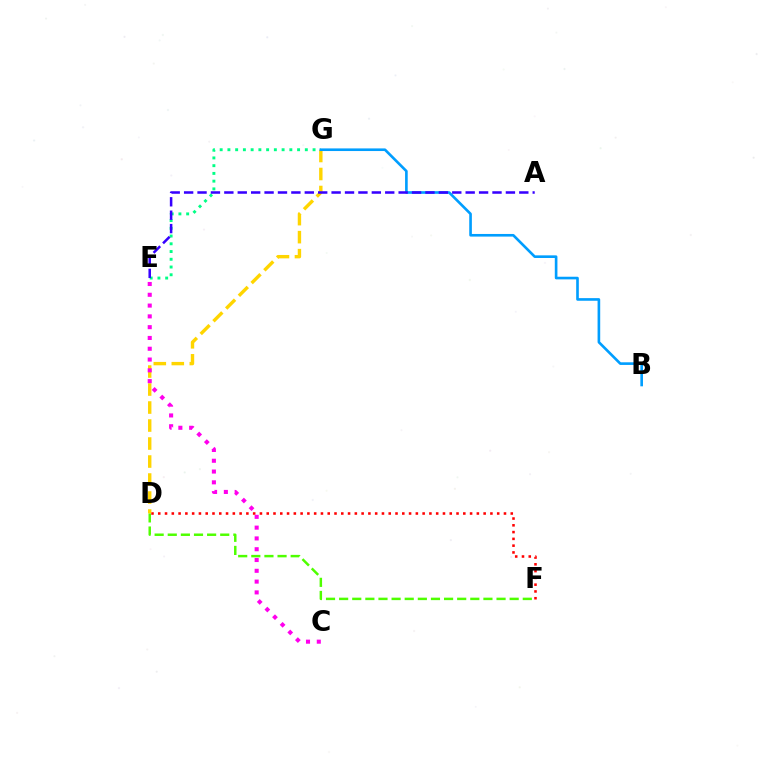{('D', 'F'): [{'color': '#4fff00', 'line_style': 'dashed', 'thickness': 1.78}, {'color': '#ff0000', 'line_style': 'dotted', 'thickness': 1.84}], ('E', 'G'): [{'color': '#00ff86', 'line_style': 'dotted', 'thickness': 2.1}], ('D', 'G'): [{'color': '#ffd500', 'line_style': 'dashed', 'thickness': 2.45}], ('B', 'G'): [{'color': '#009eff', 'line_style': 'solid', 'thickness': 1.9}], ('A', 'E'): [{'color': '#3700ff', 'line_style': 'dashed', 'thickness': 1.82}], ('C', 'E'): [{'color': '#ff00ed', 'line_style': 'dotted', 'thickness': 2.93}]}